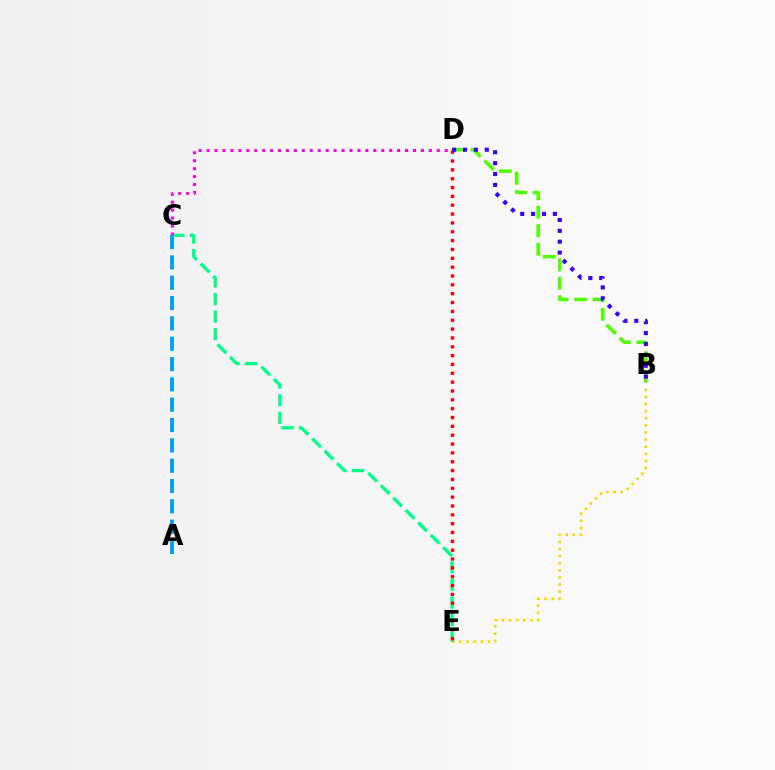{('B', 'E'): [{'color': '#ffd500', 'line_style': 'dotted', 'thickness': 1.93}], ('C', 'E'): [{'color': '#00ff86', 'line_style': 'dashed', 'thickness': 2.39}], ('D', 'E'): [{'color': '#ff0000', 'line_style': 'dotted', 'thickness': 2.4}], ('B', 'D'): [{'color': '#4fff00', 'line_style': 'dashed', 'thickness': 2.52}, {'color': '#3700ff', 'line_style': 'dotted', 'thickness': 2.96}], ('C', 'D'): [{'color': '#ff00ed', 'line_style': 'dotted', 'thickness': 2.16}], ('A', 'C'): [{'color': '#009eff', 'line_style': 'dashed', 'thickness': 2.76}]}